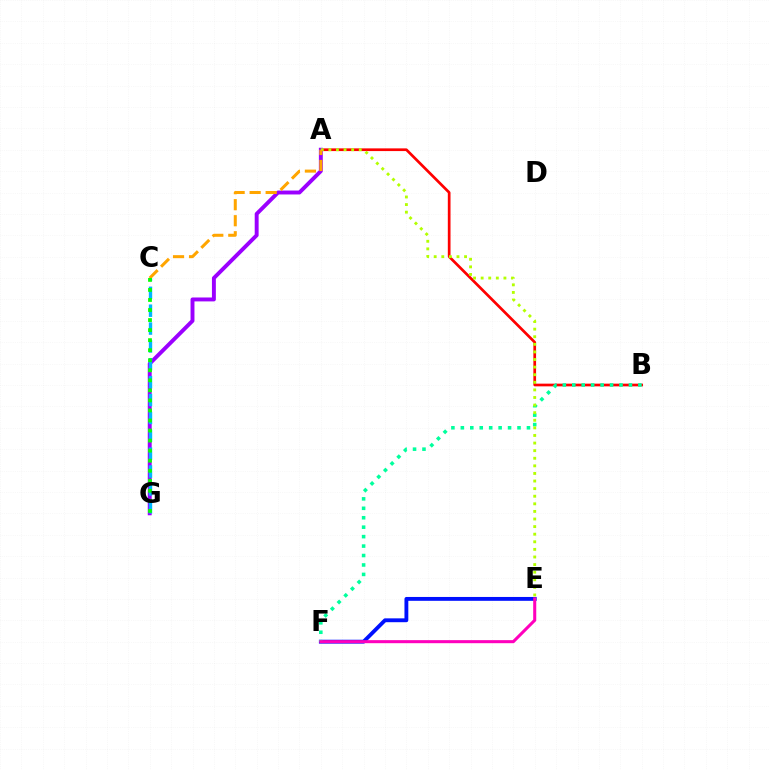{('E', 'F'): [{'color': '#0010ff', 'line_style': 'solid', 'thickness': 2.77}, {'color': '#ff00bd', 'line_style': 'solid', 'thickness': 2.2}], ('A', 'B'): [{'color': '#ff0000', 'line_style': 'solid', 'thickness': 1.95}], ('B', 'F'): [{'color': '#00ff9d', 'line_style': 'dotted', 'thickness': 2.57}], ('A', 'G'): [{'color': '#9b00ff', 'line_style': 'solid', 'thickness': 2.82}], ('A', 'E'): [{'color': '#b3ff00', 'line_style': 'dotted', 'thickness': 2.06}], ('C', 'G'): [{'color': '#00b5ff', 'line_style': 'dashed', 'thickness': 2.43}, {'color': '#08ff00', 'line_style': 'dotted', 'thickness': 2.73}], ('A', 'C'): [{'color': '#ffa500', 'line_style': 'dashed', 'thickness': 2.18}]}